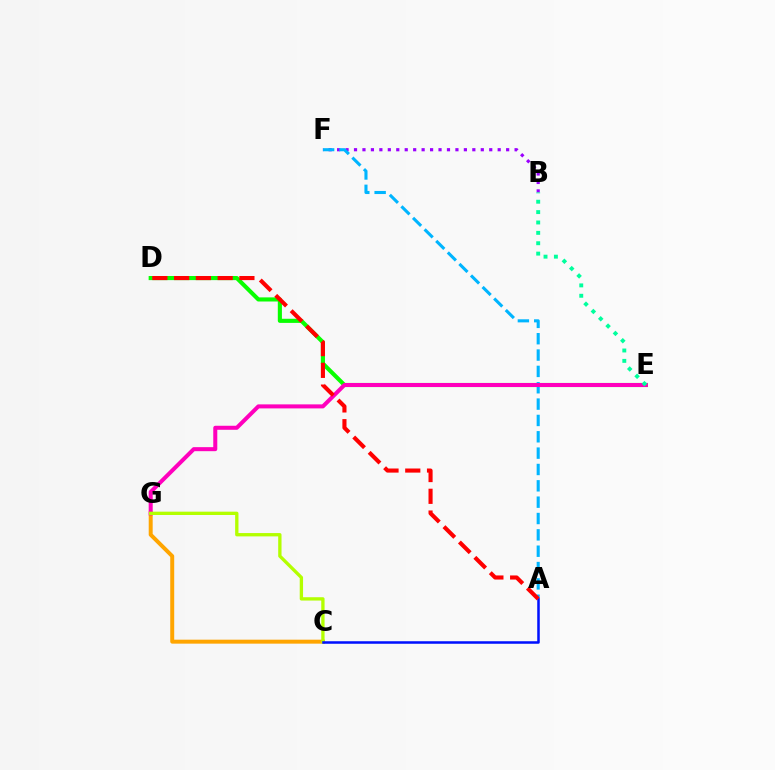{('B', 'F'): [{'color': '#9b00ff', 'line_style': 'dotted', 'thickness': 2.3}], ('D', 'E'): [{'color': '#08ff00', 'line_style': 'solid', 'thickness': 2.96}], ('A', 'F'): [{'color': '#00b5ff', 'line_style': 'dashed', 'thickness': 2.22}], ('C', 'G'): [{'color': '#ffa500', 'line_style': 'solid', 'thickness': 2.85}, {'color': '#b3ff00', 'line_style': 'solid', 'thickness': 2.39}], ('E', 'G'): [{'color': '#ff00bd', 'line_style': 'solid', 'thickness': 2.9}], ('B', 'E'): [{'color': '#00ff9d', 'line_style': 'dotted', 'thickness': 2.82}], ('A', 'C'): [{'color': '#0010ff', 'line_style': 'solid', 'thickness': 1.82}], ('A', 'D'): [{'color': '#ff0000', 'line_style': 'dashed', 'thickness': 2.96}]}